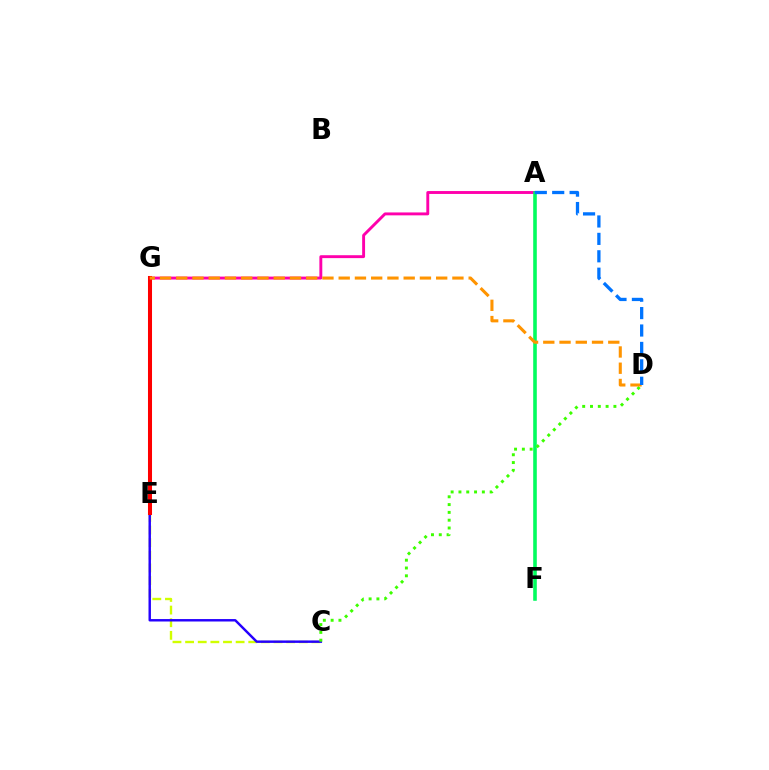{('A', 'F'): [{'color': '#b900ff', 'line_style': 'solid', 'thickness': 1.62}, {'color': '#00ff5c', 'line_style': 'solid', 'thickness': 2.55}], ('C', 'E'): [{'color': '#d1ff00', 'line_style': 'dashed', 'thickness': 1.72}, {'color': '#2500ff', 'line_style': 'solid', 'thickness': 1.76}], ('A', 'G'): [{'color': '#ff00ac', 'line_style': 'solid', 'thickness': 2.09}], ('E', 'G'): [{'color': '#00fff6', 'line_style': 'dotted', 'thickness': 2.81}, {'color': '#ff0000', 'line_style': 'solid', 'thickness': 2.91}], ('C', 'D'): [{'color': '#3dff00', 'line_style': 'dotted', 'thickness': 2.12}], ('D', 'G'): [{'color': '#ff9400', 'line_style': 'dashed', 'thickness': 2.21}], ('A', 'D'): [{'color': '#0074ff', 'line_style': 'dashed', 'thickness': 2.37}]}